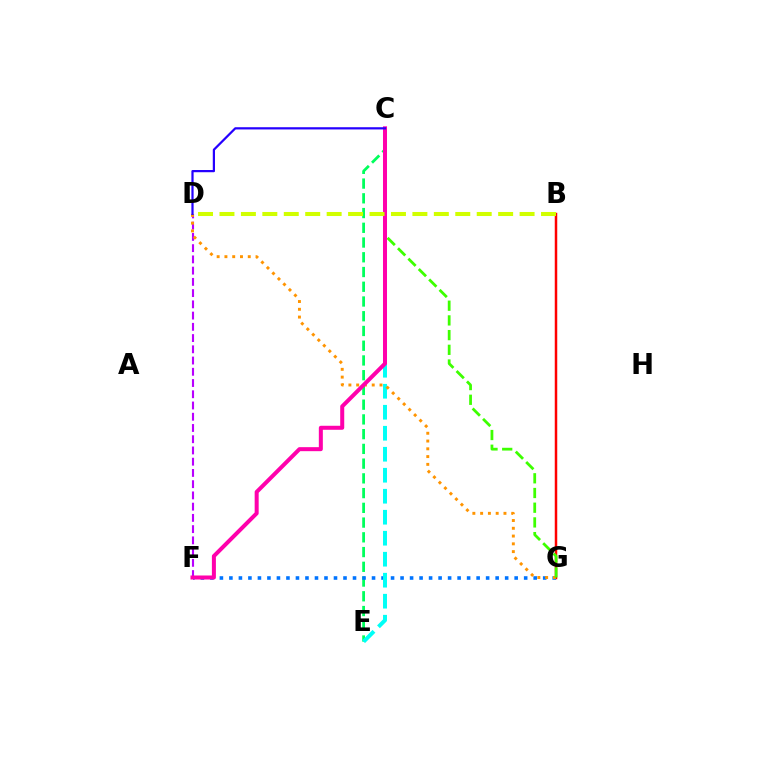{('C', 'E'): [{'color': '#00ff5c', 'line_style': 'dashed', 'thickness': 2.0}, {'color': '#00fff6', 'line_style': 'dashed', 'thickness': 2.85}], ('B', 'G'): [{'color': '#ff0000', 'line_style': 'solid', 'thickness': 1.8}], ('F', 'G'): [{'color': '#0074ff', 'line_style': 'dotted', 'thickness': 2.58}], ('D', 'F'): [{'color': '#b900ff', 'line_style': 'dashed', 'thickness': 1.53}], ('D', 'G'): [{'color': '#ff9400', 'line_style': 'dotted', 'thickness': 2.11}], ('C', 'G'): [{'color': '#3dff00', 'line_style': 'dashed', 'thickness': 2.0}], ('C', 'F'): [{'color': '#ff00ac', 'line_style': 'solid', 'thickness': 2.89}], ('C', 'D'): [{'color': '#2500ff', 'line_style': 'solid', 'thickness': 1.6}], ('B', 'D'): [{'color': '#d1ff00', 'line_style': 'dashed', 'thickness': 2.91}]}